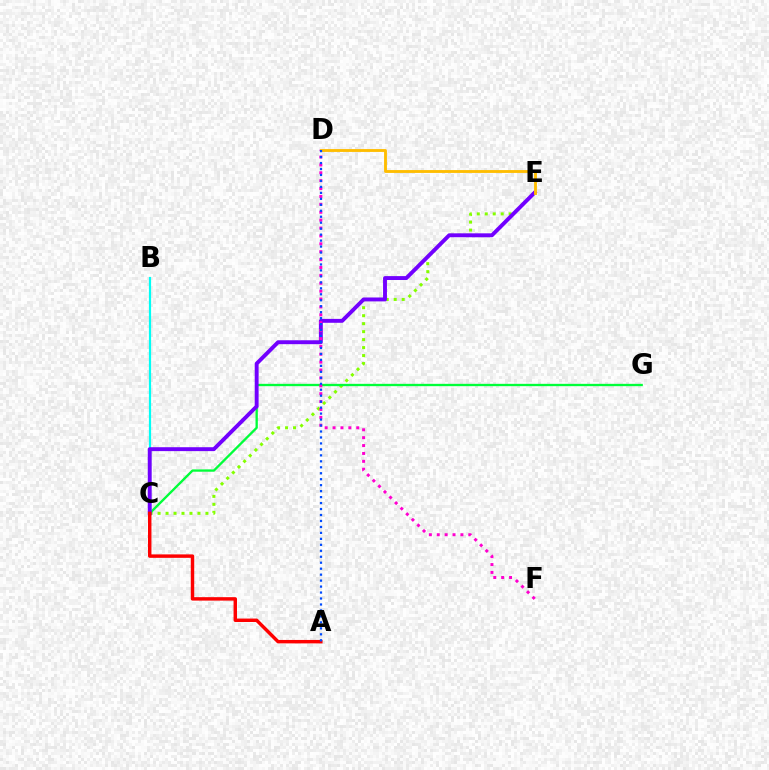{('C', 'E'): [{'color': '#84ff00', 'line_style': 'dotted', 'thickness': 2.17}, {'color': '#7200ff', 'line_style': 'solid', 'thickness': 2.81}], ('C', 'G'): [{'color': '#00ff39', 'line_style': 'solid', 'thickness': 1.67}], ('B', 'C'): [{'color': '#00fff6', 'line_style': 'solid', 'thickness': 1.58}], ('D', 'F'): [{'color': '#ff00cf', 'line_style': 'dotted', 'thickness': 2.14}], ('A', 'C'): [{'color': '#ff0000', 'line_style': 'solid', 'thickness': 2.48}], ('D', 'E'): [{'color': '#ffbd00', 'line_style': 'solid', 'thickness': 2.06}], ('A', 'D'): [{'color': '#004bff', 'line_style': 'dotted', 'thickness': 1.62}]}